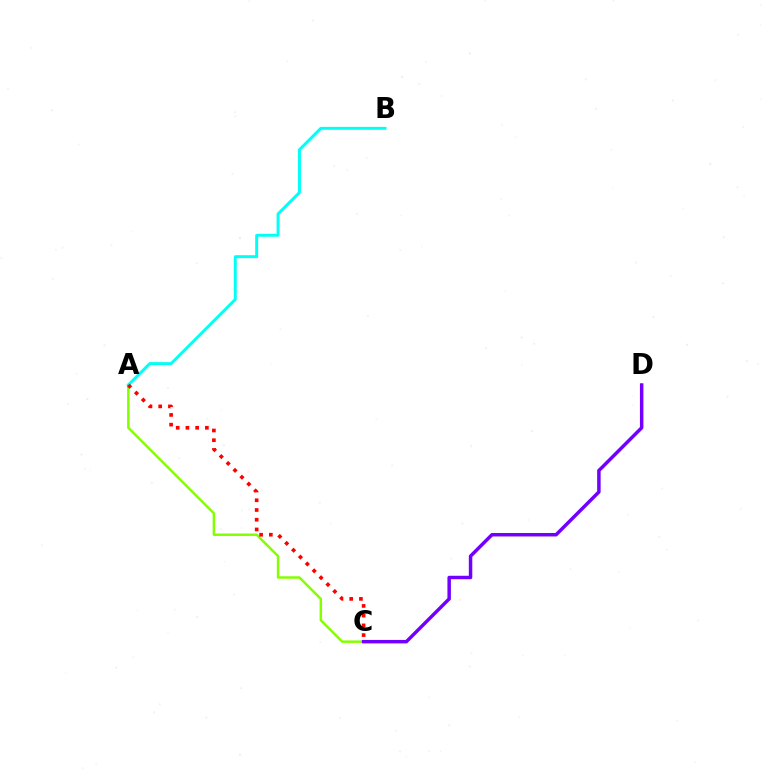{('A', 'C'): [{'color': '#84ff00', 'line_style': 'solid', 'thickness': 1.79}, {'color': '#ff0000', 'line_style': 'dotted', 'thickness': 2.64}], ('A', 'B'): [{'color': '#00fff6', 'line_style': 'solid', 'thickness': 2.13}], ('C', 'D'): [{'color': '#7200ff', 'line_style': 'solid', 'thickness': 2.5}]}